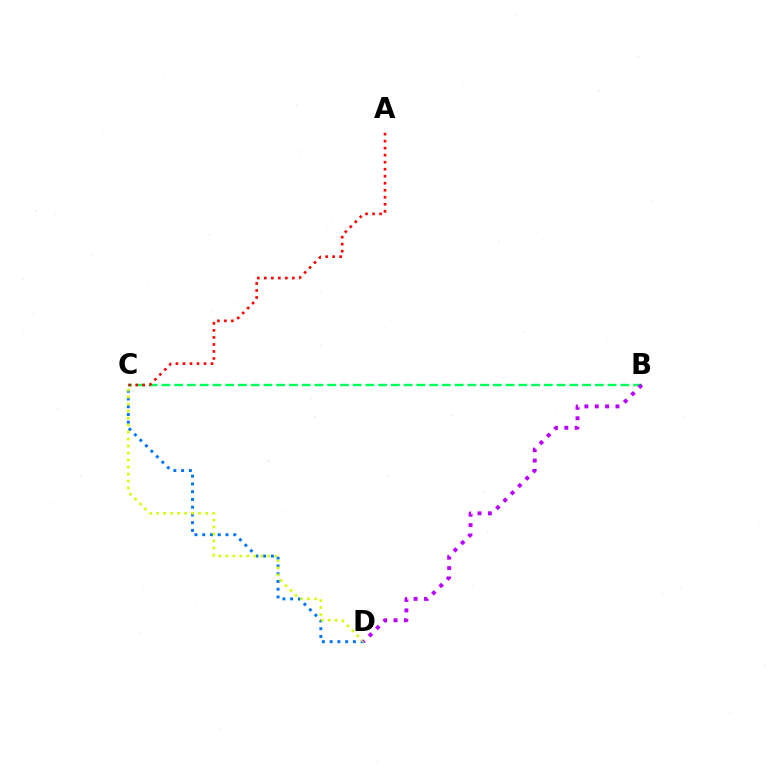{('B', 'C'): [{'color': '#00ff5c', 'line_style': 'dashed', 'thickness': 1.73}], ('C', 'D'): [{'color': '#0074ff', 'line_style': 'dotted', 'thickness': 2.11}, {'color': '#d1ff00', 'line_style': 'dotted', 'thickness': 1.9}], ('A', 'C'): [{'color': '#ff0000', 'line_style': 'dotted', 'thickness': 1.91}], ('B', 'D'): [{'color': '#b900ff', 'line_style': 'dotted', 'thickness': 2.82}]}